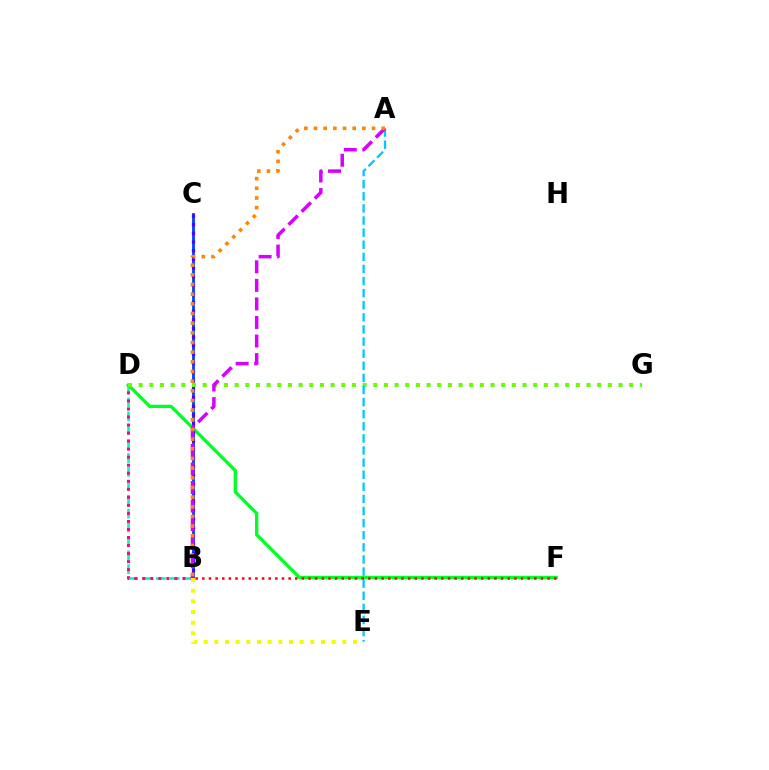{('B', 'C'): [{'color': '#003fff', 'line_style': 'solid', 'thickness': 2.02}, {'color': '#4f00ff', 'line_style': 'dotted', 'thickness': 2.35}], ('B', 'D'): [{'color': '#00ffaf', 'line_style': 'dashed', 'thickness': 1.89}, {'color': '#ff00a0', 'line_style': 'dotted', 'thickness': 2.18}], ('D', 'F'): [{'color': '#00ff27', 'line_style': 'solid', 'thickness': 2.39}], ('D', 'G'): [{'color': '#66ff00', 'line_style': 'dotted', 'thickness': 2.9}], ('B', 'E'): [{'color': '#eeff00', 'line_style': 'dotted', 'thickness': 2.9}], ('A', 'E'): [{'color': '#00c7ff', 'line_style': 'dashed', 'thickness': 1.64}], ('B', 'F'): [{'color': '#ff0000', 'line_style': 'dotted', 'thickness': 1.8}], ('A', 'B'): [{'color': '#d600ff', 'line_style': 'dashed', 'thickness': 2.52}, {'color': '#ff8800', 'line_style': 'dotted', 'thickness': 2.63}]}